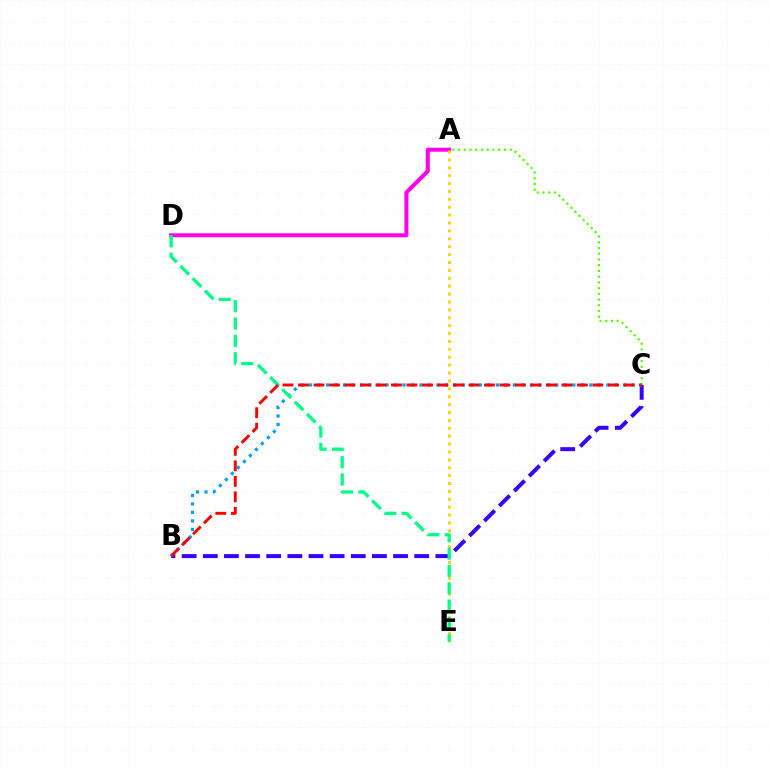{('B', 'C'): [{'color': '#3700ff', 'line_style': 'dashed', 'thickness': 2.87}, {'color': '#009eff', 'line_style': 'dotted', 'thickness': 2.31}, {'color': '#ff0000', 'line_style': 'dashed', 'thickness': 2.11}], ('A', 'D'): [{'color': '#ff00ed', 'line_style': 'solid', 'thickness': 2.89}], ('A', 'E'): [{'color': '#ffd500', 'line_style': 'dotted', 'thickness': 2.14}], ('A', 'C'): [{'color': '#4fff00', 'line_style': 'dotted', 'thickness': 1.56}], ('D', 'E'): [{'color': '#00ff86', 'line_style': 'dashed', 'thickness': 2.35}]}